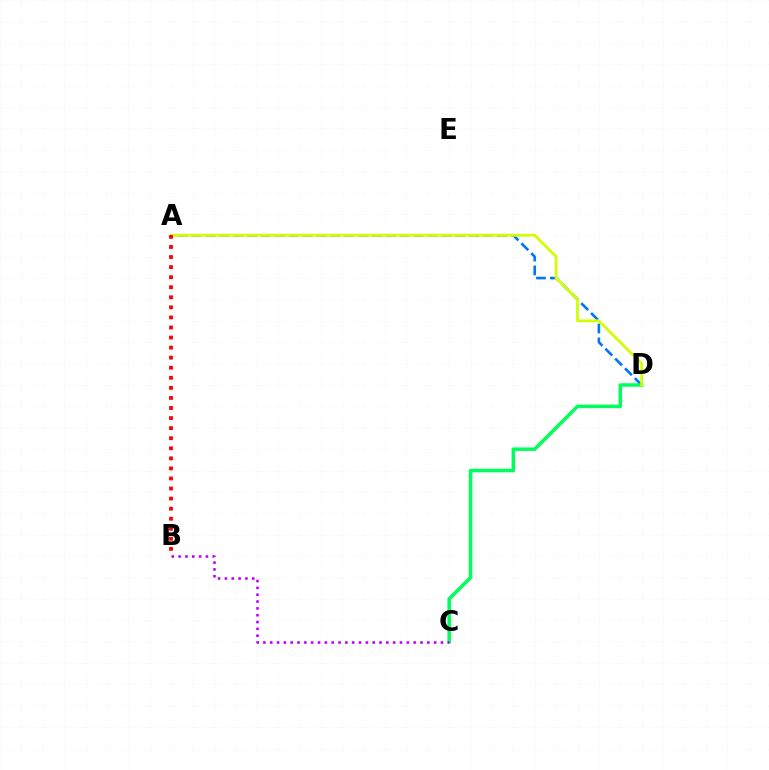{('A', 'D'): [{'color': '#0074ff', 'line_style': 'dashed', 'thickness': 1.89}, {'color': '#d1ff00', 'line_style': 'solid', 'thickness': 2.01}], ('C', 'D'): [{'color': '#00ff5c', 'line_style': 'solid', 'thickness': 2.54}], ('B', 'C'): [{'color': '#b900ff', 'line_style': 'dotted', 'thickness': 1.86}], ('A', 'B'): [{'color': '#ff0000', 'line_style': 'dotted', 'thickness': 2.73}]}